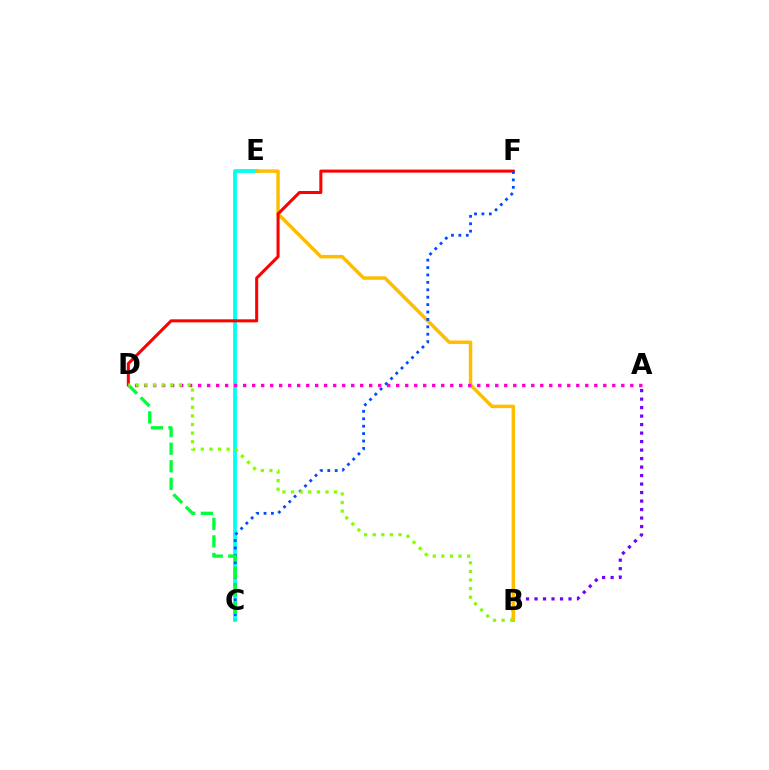{('C', 'E'): [{'color': '#00fff6', 'line_style': 'solid', 'thickness': 2.75}], ('A', 'B'): [{'color': '#7200ff', 'line_style': 'dotted', 'thickness': 2.31}], ('B', 'E'): [{'color': '#ffbd00', 'line_style': 'solid', 'thickness': 2.5}], ('D', 'F'): [{'color': '#ff0000', 'line_style': 'solid', 'thickness': 2.19}], ('C', 'F'): [{'color': '#004bff', 'line_style': 'dotted', 'thickness': 2.01}], ('C', 'D'): [{'color': '#00ff39', 'line_style': 'dashed', 'thickness': 2.39}], ('A', 'D'): [{'color': '#ff00cf', 'line_style': 'dotted', 'thickness': 2.45}], ('B', 'D'): [{'color': '#84ff00', 'line_style': 'dotted', 'thickness': 2.34}]}